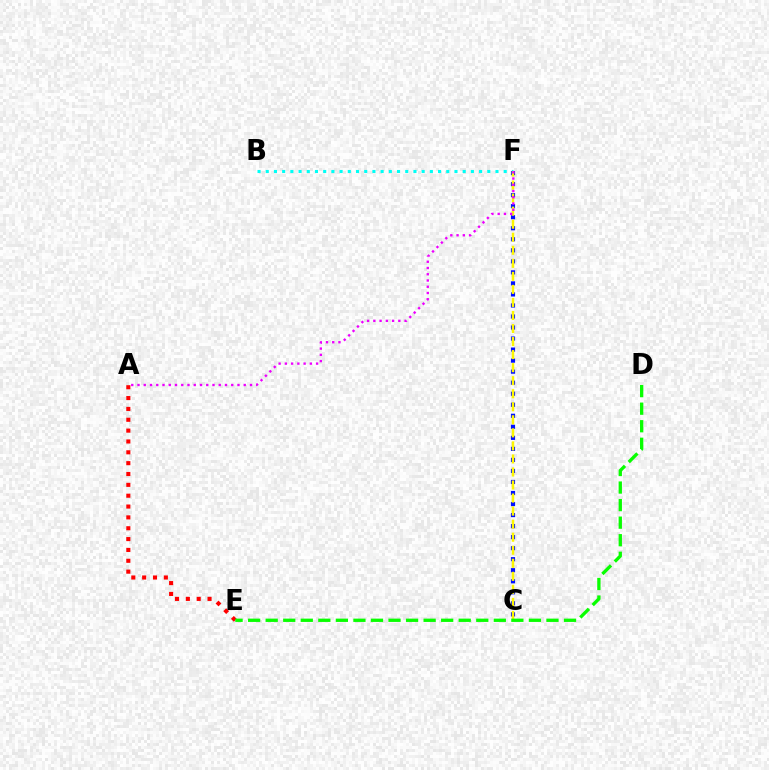{('C', 'F'): [{'color': '#0010ff', 'line_style': 'dotted', 'thickness': 3.0}, {'color': '#fcf500', 'line_style': 'dashed', 'thickness': 1.77}], ('B', 'F'): [{'color': '#00fff6', 'line_style': 'dotted', 'thickness': 2.23}], ('A', 'E'): [{'color': '#ff0000', 'line_style': 'dotted', 'thickness': 2.95}], ('A', 'F'): [{'color': '#ee00ff', 'line_style': 'dotted', 'thickness': 1.7}], ('D', 'E'): [{'color': '#08ff00', 'line_style': 'dashed', 'thickness': 2.38}]}